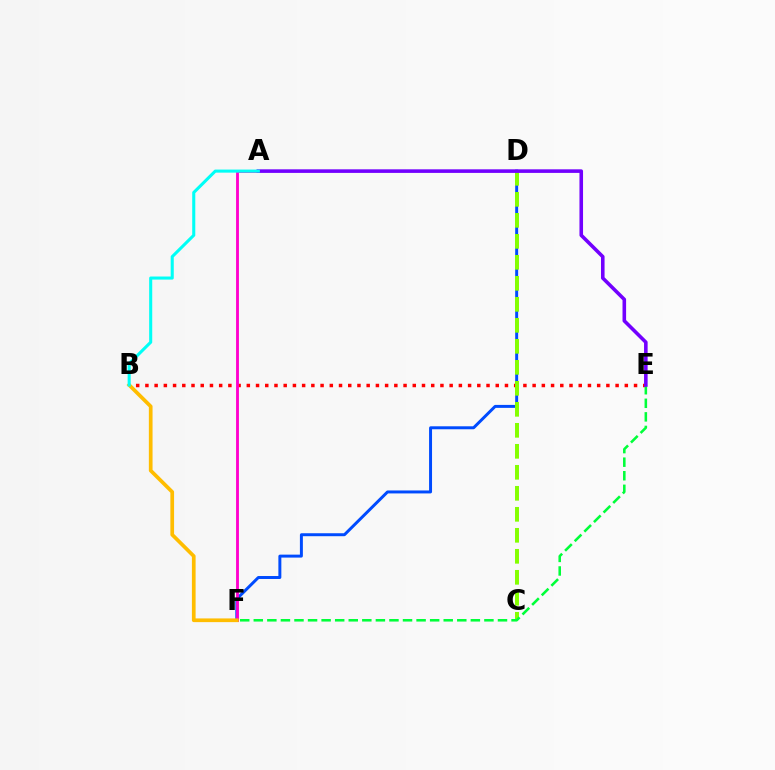{('D', 'F'): [{'color': '#004bff', 'line_style': 'solid', 'thickness': 2.14}], ('B', 'E'): [{'color': '#ff0000', 'line_style': 'dotted', 'thickness': 2.5}], ('C', 'D'): [{'color': '#84ff00', 'line_style': 'dashed', 'thickness': 2.85}], ('E', 'F'): [{'color': '#00ff39', 'line_style': 'dashed', 'thickness': 1.84}], ('A', 'F'): [{'color': '#ff00cf', 'line_style': 'solid', 'thickness': 2.06}], ('A', 'E'): [{'color': '#7200ff', 'line_style': 'solid', 'thickness': 2.58}], ('B', 'F'): [{'color': '#ffbd00', 'line_style': 'solid', 'thickness': 2.67}], ('A', 'B'): [{'color': '#00fff6', 'line_style': 'solid', 'thickness': 2.21}]}